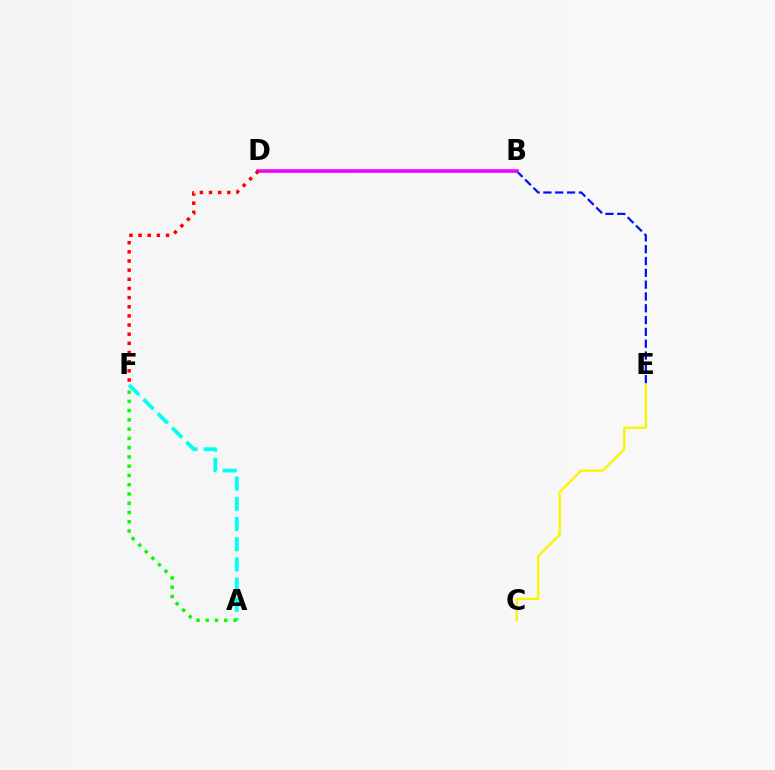{('C', 'E'): [{'color': '#fcf500', 'line_style': 'solid', 'thickness': 1.69}], ('A', 'F'): [{'color': '#00fff6', 'line_style': 'dashed', 'thickness': 2.74}, {'color': '#08ff00', 'line_style': 'dotted', 'thickness': 2.52}], ('B', 'E'): [{'color': '#0010ff', 'line_style': 'dashed', 'thickness': 1.61}], ('B', 'D'): [{'color': '#ee00ff', 'line_style': 'solid', 'thickness': 2.55}], ('D', 'F'): [{'color': '#ff0000', 'line_style': 'dotted', 'thickness': 2.49}]}